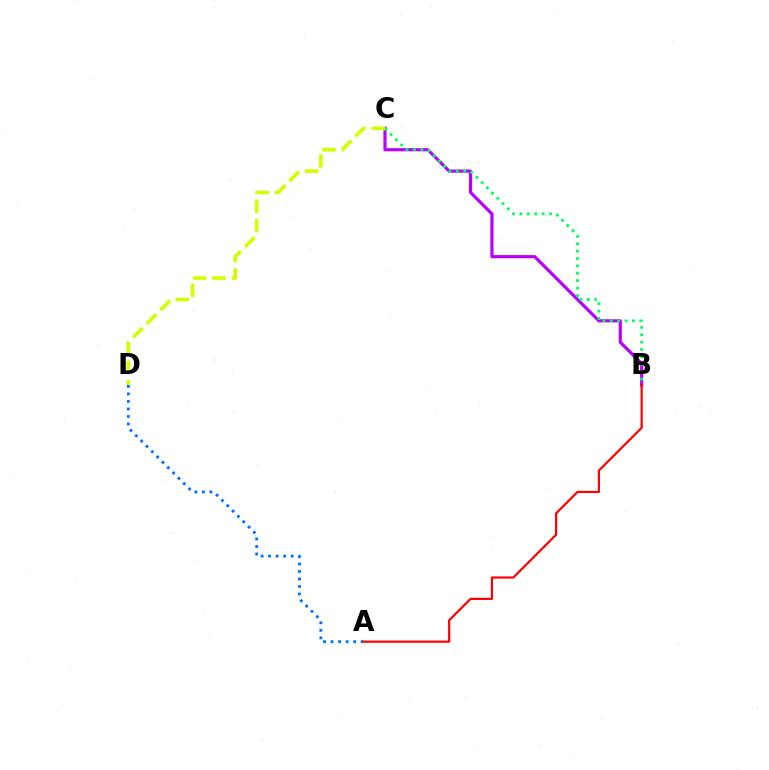{('B', 'C'): [{'color': '#b900ff', 'line_style': 'solid', 'thickness': 2.28}, {'color': '#00ff5c', 'line_style': 'dotted', 'thickness': 2.01}], ('A', 'D'): [{'color': '#0074ff', 'line_style': 'dotted', 'thickness': 2.04}], ('A', 'B'): [{'color': '#ff0000', 'line_style': 'solid', 'thickness': 1.58}], ('C', 'D'): [{'color': '#d1ff00', 'line_style': 'dashed', 'thickness': 2.63}]}